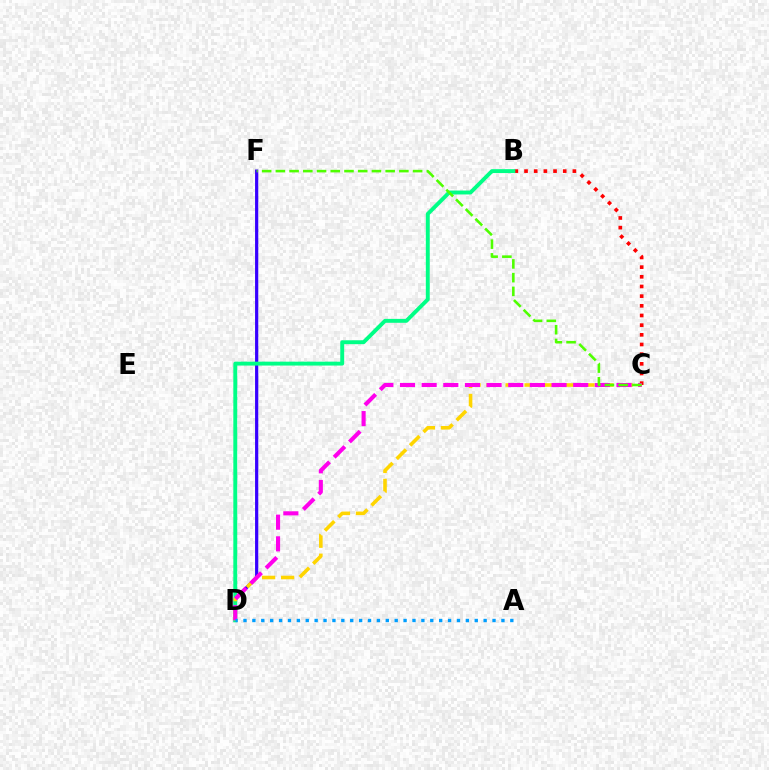{('D', 'F'): [{'color': '#3700ff', 'line_style': 'solid', 'thickness': 2.31}], ('B', 'C'): [{'color': '#ff0000', 'line_style': 'dotted', 'thickness': 2.63}], ('B', 'D'): [{'color': '#00ff86', 'line_style': 'solid', 'thickness': 2.81}], ('C', 'D'): [{'color': '#ffd500', 'line_style': 'dashed', 'thickness': 2.58}, {'color': '#ff00ed', 'line_style': 'dashed', 'thickness': 2.94}], ('C', 'F'): [{'color': '#4fff00', 'line_style': 'dashed', 'thickness': 1.86}], ('A', 'D'): [{'color': '#009eff', 'line_style': 'dotted', 'thickness': 2.42}]}